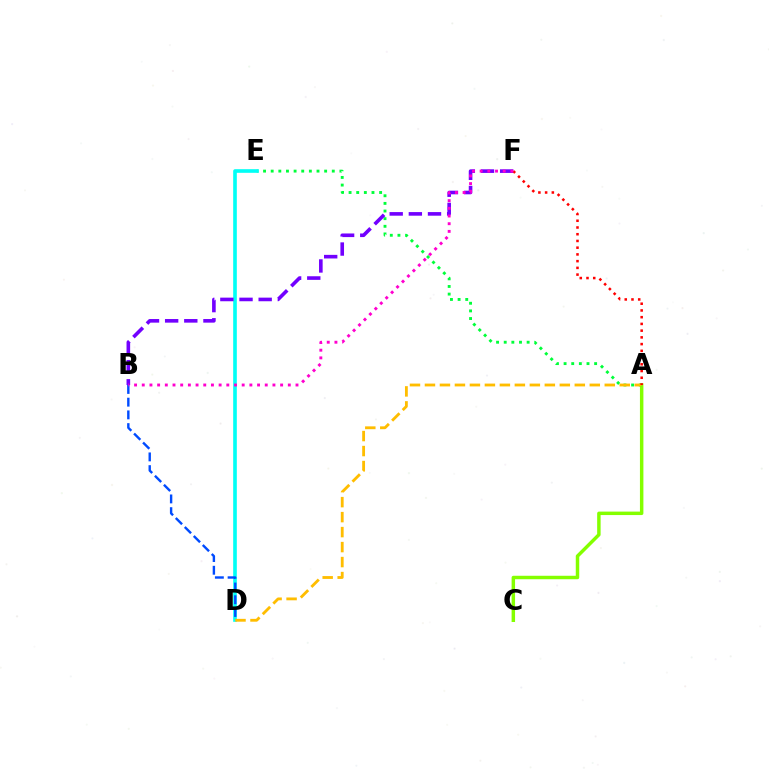{('A', 'C'): [{'color': '#84ff00', 'line_style': 'solid', 'thickness': 2.49}], ('A', 'E'): [{'color': '#00ff39', 'line_style': 'dotted', 'thickness': 2.07}], ('D', 'E'): [{'color': '#00fff6', 'line_style': 'solid', 'thickness': 2.62}], ('A', 'D'): [{'color': '#ffbd00', 'line_style': 'dashed', 'thickness': 2.04}], ('B', 'F'): [{'color': '#7200ff', 'line_style': 'dashed', 'thickness': 2.6}, {'color': '#ff00cf', 'line_style': 'dotted', 'thickness': 2.09}], ('B', 'D'): [{'color': '#004bff', 'line_style': 'dashed', 'thickness': 1.73}], ('A', 'F'): [{'color': '#ff0000', 'line_style': 'dotted', 'thickness': 1.83}]}